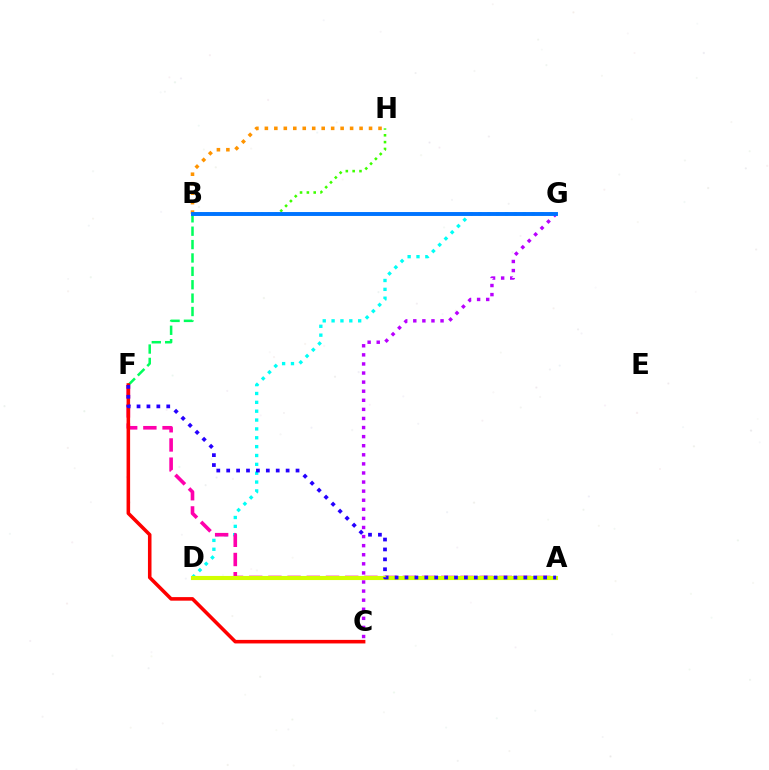{('D', 'G'): [{'color': '#00fff6', 'line_style': 'dotted', 'thickness': 2.41}], ('B', 'H'): [{'color': '#3dff00', 'line_style': 'dotted', 'thickness': 1.86}, {'color': '#ff9400', 'line_style': 'dotted', 'thickness': 2.57}], ('B', 'F'): [{'color': '#00ff5c', 'line_style': 'dashed', 'thickness': 1.82}], ('A', 'F'): [{'color': '#ff00ac', 'line_style': 'dashed', 'thickness': 2.61}, {'color': '#2500ff', 'line_style': 'dotted', 'thickness': 2.69}], ('C', 'F'): [{'color': '#ff0000', 'line_style': 'solid', 'thickness': 2.56}], ('C', 'G'): [{'color': '#b900ff', 'line_style': 'dotted', 'thickness': 2.47}], ('A', 'D'): [{'color': '#d1ff00', 'line_style': 'solid', 'thickness': 2.96}], ('B', 'G'): [{'color': '#0074ff', 'line_style': 'solid', 'thickness': 2.82}]}